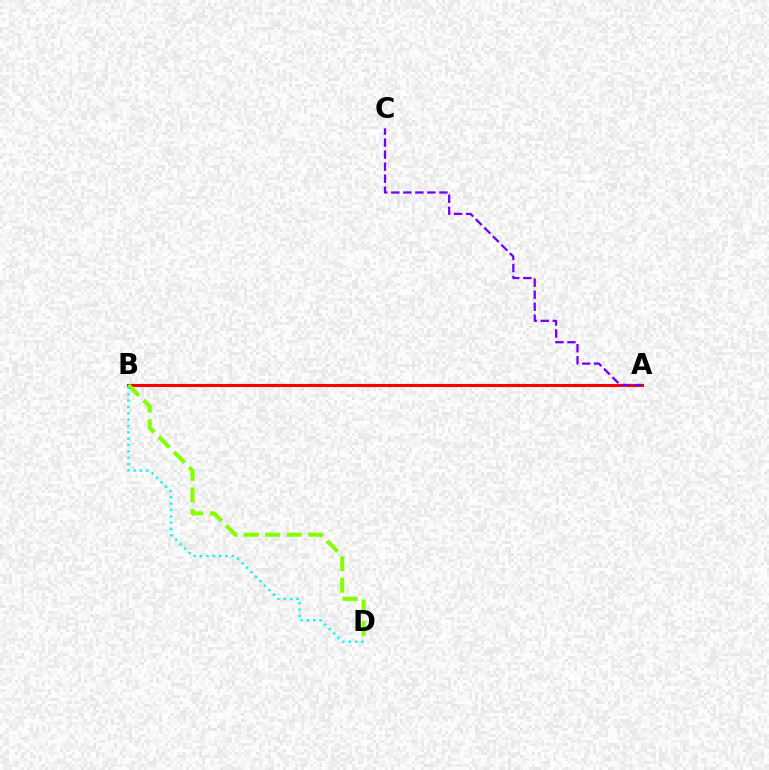{('A', 'B'): [{'color': '#ff0000', 'line_style': 'solid', 'thickness': 2.23}], ('A', 'C'): [{'color': '#7200ff', 'line_style': 'dashed', 'thickness': 1.63}], ('B', 'D'): [{'color': '#84ff00', 'line_style': 'dashed', 'thickness': 2.92}, {'color': '#00fff6', 'line_style': 'dotted', 'thickness': 1.72}]}